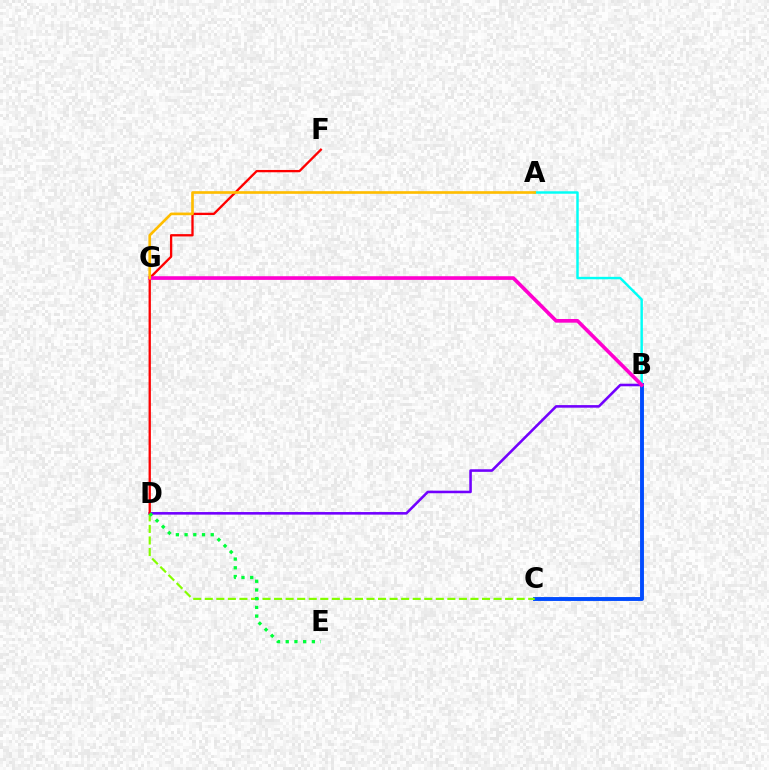{('B', 'C'): [{'color': '#004bff', 'line_style': 'solid', 'thickness': 2.81}], ('C', 'D'): [{'color': '#84ff00', 'line_style': 'dashed', 'thickness': 1.57}], ('A', 'B'): [{'color': '#00fff6', 'line_style': 'solid', 'thickness': 1.76}], ('B', 'D'): [{'color': '#7200ff', 'line_style': 'solid', 'thickness': 1.86}], ('D', 'F'): [{'color': '#ff0000', 'line_style': 'solid', 'thickness': 1.67}], ('B', 'G'): [{'color': '#ff00cf', 'line_style': 'solid', 'thickness': 2.63}], ('D', 'E'): [{'color': '#00ff39', 'line_style': 'dotted', 'thickness': 2.37}], ('A', 'G'): [{'color': '#ffbd00', 'line_style': 'solid', 'thickness': 1.91}]}